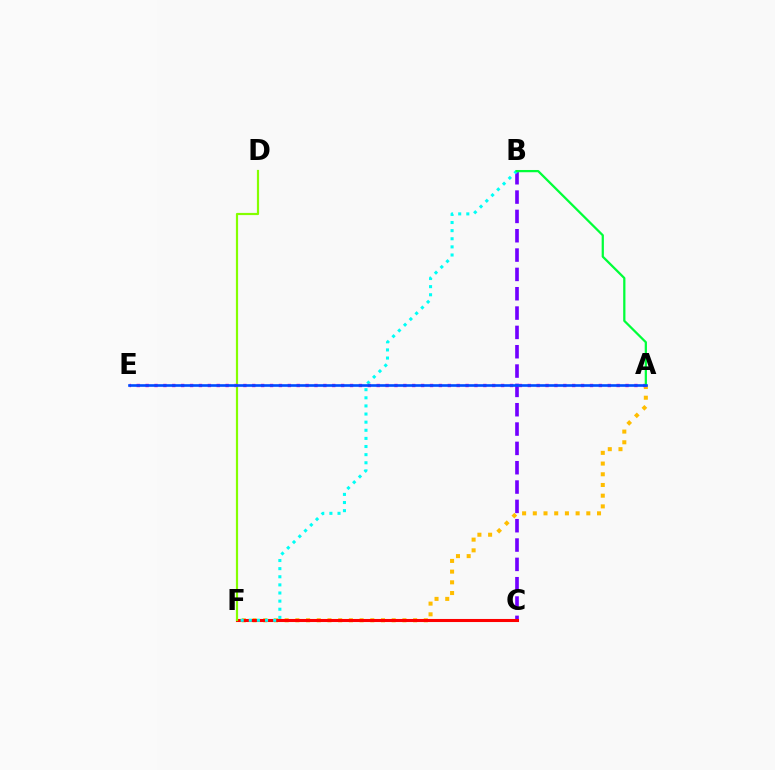{('A', 'F'): [{'color': '#ffbd00', 'line_style': 'dotted', 'thickness': 2.91}], ('B', 'C'): [{'color': '#7200ff', 'line_style': 'dashed', 'thickness': 2.63}], ('C', 'F'): [{'color': '#ff0000', 'line_style': 'solid', 'thickness': 2.21}], ('D', 'F'): [{'color': '#84ff00', 'line_style': 'solid', 'thickness': 1.57}], ('B', 'F'): [{'color': '#00fff6', 'line_style': 'dotted', 'thickness': 2.21}], ('A', 'E'): [{'color': '#ff00cf', 'line_style': 'dotted', 'thickness': 2.41}, {'color': '#004bff', 'line_style': 'solid', 'thickness': 1.9}], ('A', 'B'): [{'color': '#00ff39', 'line_style': 'solid', 'thickness': 1.62}]}